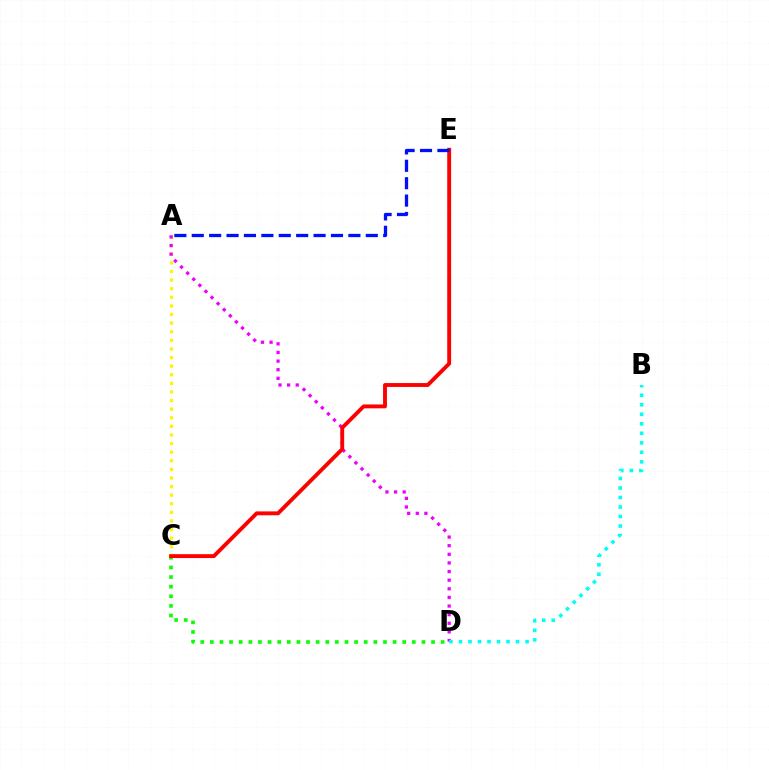{('A', 'C'): [{'color': '#fcf500', 'line_style': 'dotted', 'thickness': 2.34}], ('C', 'D'): [{'color': '#08ff00', 'line_style': 'dotted', 'thickness': 2.61}], ('A', 'D'): [{'color': '#ee00ff', 'line_style': 'dotted', 'thickness': 2.34}], ('C', 'E'): [{'color': '#ff0000', 'line_style': 'solid', 'thickness': 2.8}], ('A', 'E'): [{'color': '#0010ff', 'line_style': 'dashed', 'thickness': 2.36}], ('B', 'D'): [{'color': '#00fff6', 'line_style': 'dotted', 'thickness': 2.58}]}